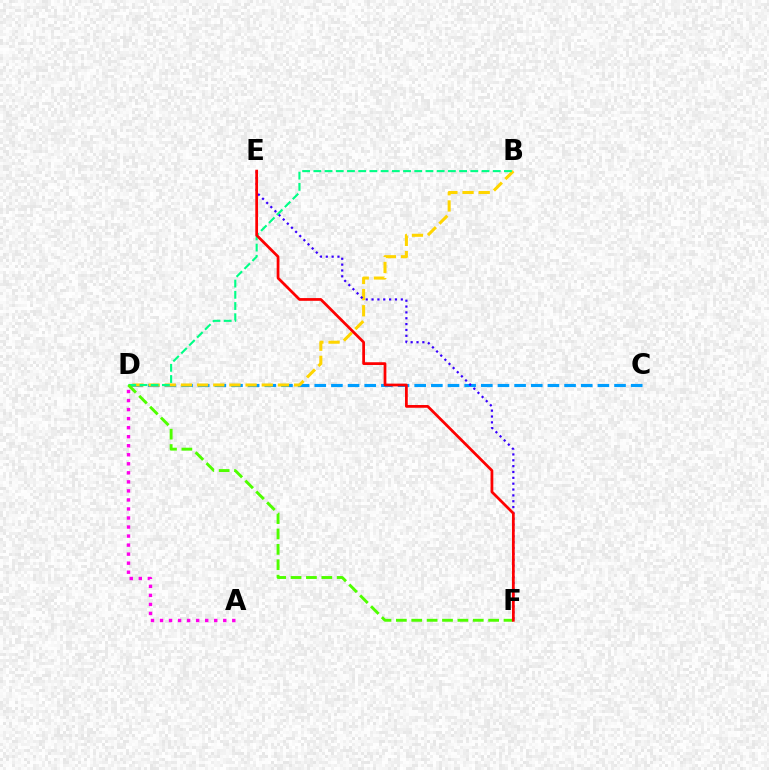{('C', 'D'): [{'color': '#009eff', 'line_style': 'dashed', 'thickness': 2.26}], ('B', 'D'): [{'color': '#ffd500', 'line_style': 'dashed', 'thickness': 2.2}, {'color': '#00ff86', 'line_style': 'dashed', 'thickness': 1.52}], ('E', 'F'): [{'color': '#3700ff', 'line_style': 'dotted', 'thickness': 1.59}, {'color': '#ff0000', 'line_style': 'solid', 'thickness': 1.98}], ('D', 'F'): [{'color': '#4fff00', 'line_style': 'dashed', 'thickness': 2.09}], ('A', 'D'): [{'color': '#ff00ed', 'line_style': 'dotted', 'thickness': 2.45}]}